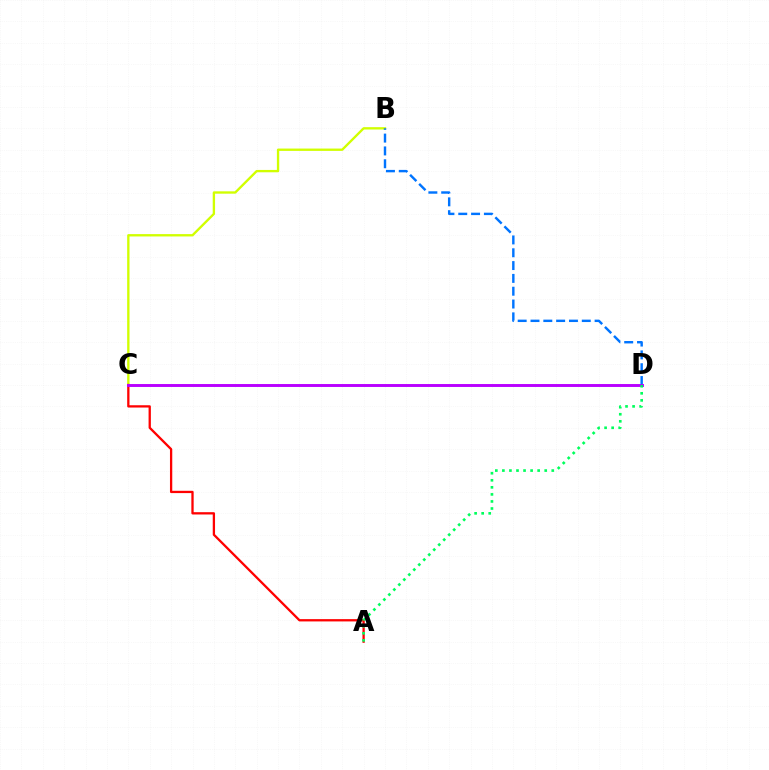{('B', 'C'): [{'color': '#d1ff00', 'line_style': 'solid', 'thickness': 1.69}], ('B', 'D'): [{'color': '#0074ff', 'line_style': 'dashed', 'thickness': 1.74}], ('A', 'C'): [{'color': '#ff0000', 'line_style': 'solid', 'thickness': 1.65}], ('C', 'D'): [{'color': '#b900ff', 'line_style': 'solid', 'thickness': 2.1}], ('A', 'D'): [{'color': '#00ff5c', 'line_style': 'dotted', 'thickness': 1.92}]}